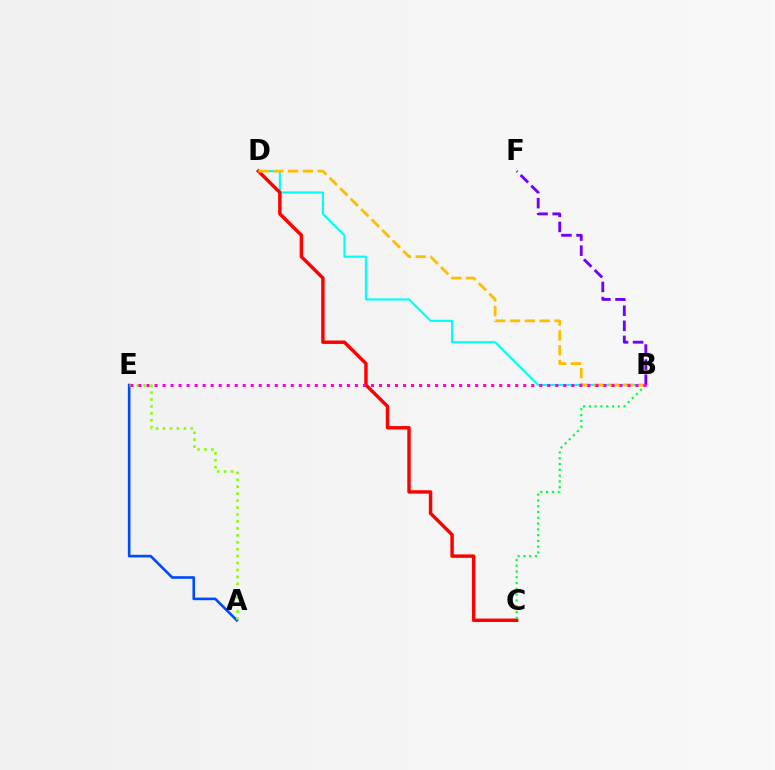{('B', 'D'): [{'color': '#00fff6', 'line_style': 'solid', 'thickness': 1.56}, {'color': '#ffbd00', 'line_style': 'dashed', 'thickness': 2.01}], ('C', 'D'): [{'color': '#ff0000', 'line_style': 'solid', 'thickness': 2.48}], ('A', 'E'): [{'color': '#004bff', 'line_style': 'solid', 'thickness': 1.89}, {'color': '#84ff00', 'line_style': 'dotted', 'thickness': 1.88}], ('B', 'C'): [{'color': '#00ff39', 'line_style': 'dotted', 'thickness': 1.57}], ('B', 'F'): [{'color': '#7200ff', 'line_style': 'dashed', 'thickness': 2.05}], ('B', 'E'): [{'color': '#ff00cf', 'line_style': 'dotted', 'thickness': 2.18}]}